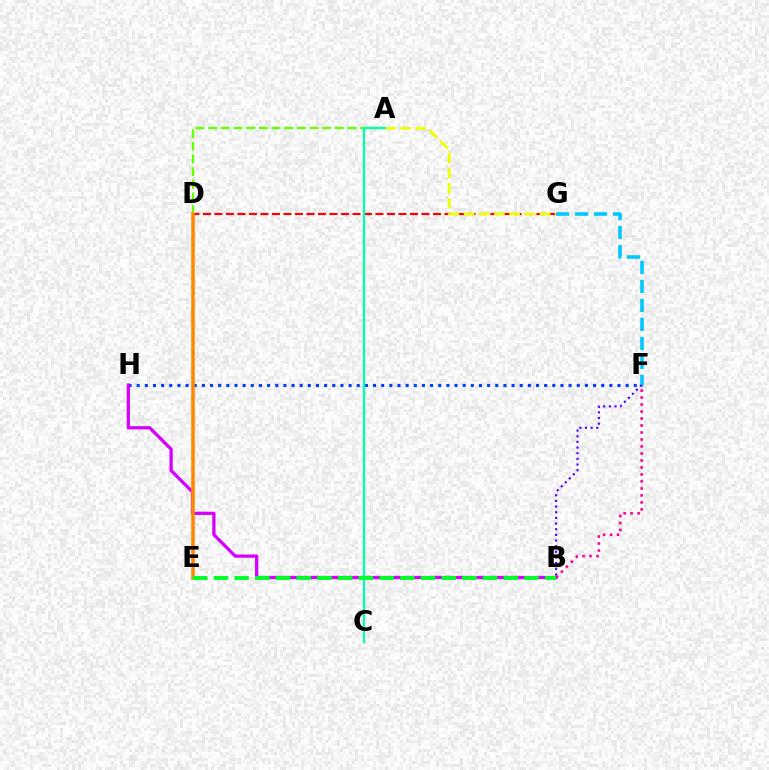{('D', 'G'): [{'color': '#ff0000', 'line_style': 'dashed', 'thickness': 1.56}], ('A', 'D'): [{'color': '#66ff00', 'line_style': 'dashed', 'thickness': 1.72}], ('F', 'H'): [{'color': '#003fff', 'line_style': 'dotted', 'thickness': 2.21}], ('B', 'H'): [{'color': '#d600ff', 'line_style': 'solid', 'thickness': 2.34}], ('D', 'E'): [{'color': '#ff8800', 'line_style': 'solid', 'thickness': 2.56}], ('F', 'G'): [{'color': '#00c7ff', 'line_style': 'dashed', 'thickness': 2.58}], ('B', 'F'): [{'color': '#4f00ff', 'line_style': 'dotted', 'thickness': 1.54}, {'color': '#ff00a0', 'line_style': 'dotted', 'thickness': 1.9}], ('A', 'G'): [{'color': '#eeff00', 'line_style': 'dashed', 'thickness': 2.06}], ('A', 'C'): [{'color': '#00ffaf', 'line_style': 'solid', 'thickness': 1.62}], ('B', 'E'): [{'color': '#00ff27', 'line_style': 'dashed', 'thickness': 2.81}]}